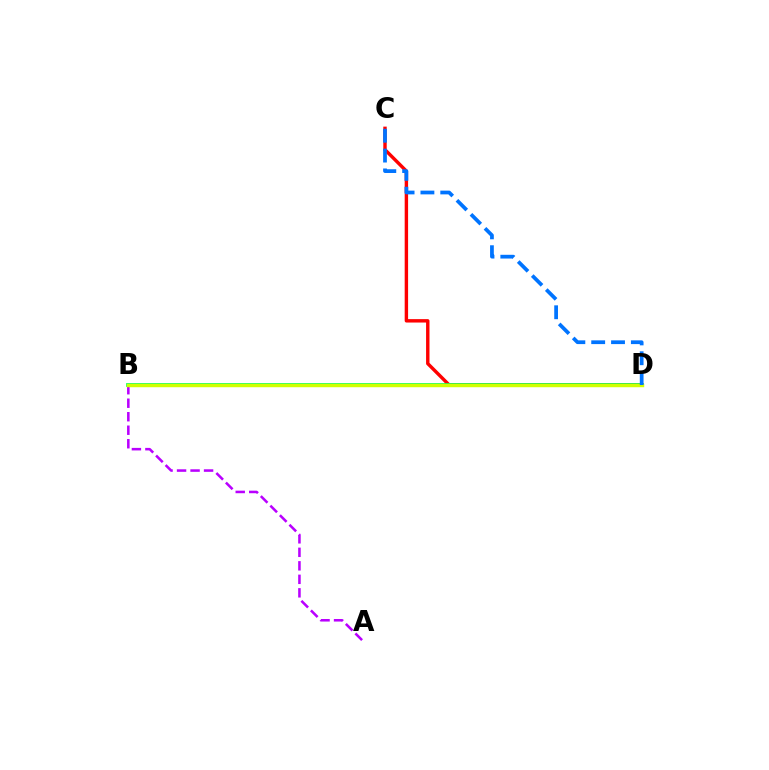{('A', 'B'): [{'color': '#b900ff', 'line_style': 'dashed', 'thickness': 1.83}], ('C', 'D'): [{'color': '#ff0000', 'line_style': 'solid', 'thickness': 2.45}, {'color': '#0074ff', 'line_style': 'dashed', 'thickness': 2.69}], ('B', 'D'): [{'color': '#00ff5c', 'line_style': 'solid', 'thickness': 2.68}, {'color': '#d1ff00', 'line_style': 'solid', 'thickness': 2.48}]}